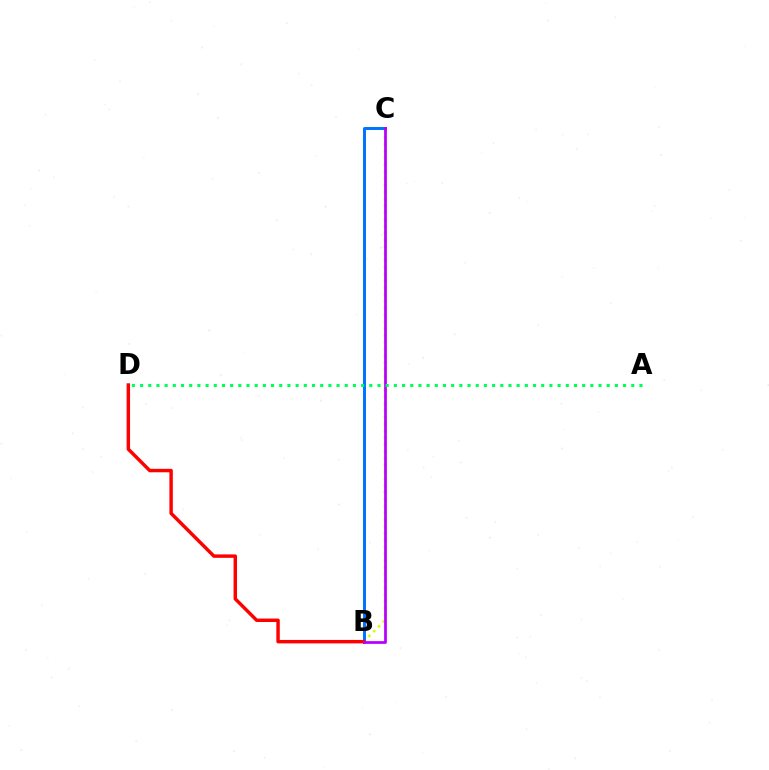{('B', 'C'): [{'color': '#d1ff00', 'line_style': 'dotted', 'thickness': 1.85}, {'color': '#0074ff', 'line_style': 'solid', 'thickness': 2.14}, {'color': '#b900ff', 'line_style': 'solid', 'thickness': 1.98}], ('B', 'D'): [{'color': '#ff0000', 'line_style': 'solid', 'thickness': 2.48}], ('A', 'D'): [{'color': '#00ff5c', 'line_style': 'dotted', 'thickness': 2.22}]}